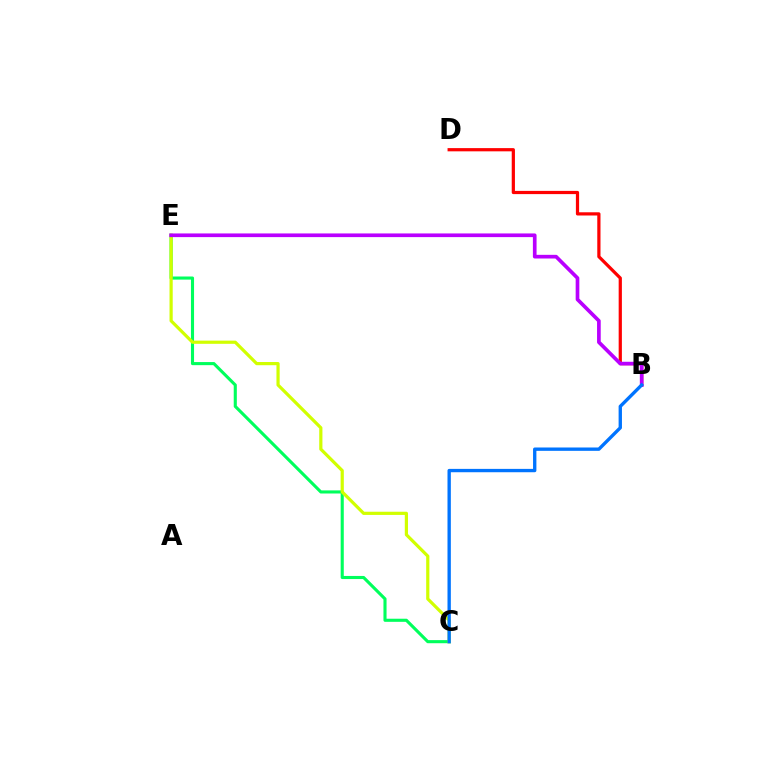{('C', 'E'): [{'color': '#00ff5c', 'line_style': 'solid', 'thickness': 2.23}, {'color': '#d1ff00', 'line_style': 'solid', 'thickness': 2.3}], ('B', 'D'): [{'color': '#ff0000', 'line_style': 'solid', 'thickness': 2.32}], ('B', 'E'): [{'color': '#b900ff', 'line_style': 'solid', 'thickness': 2.64}], ('B', 'C'): [{'color': '#0074ff', 'line_style': 'solid', 'thickness': 2.41}]}